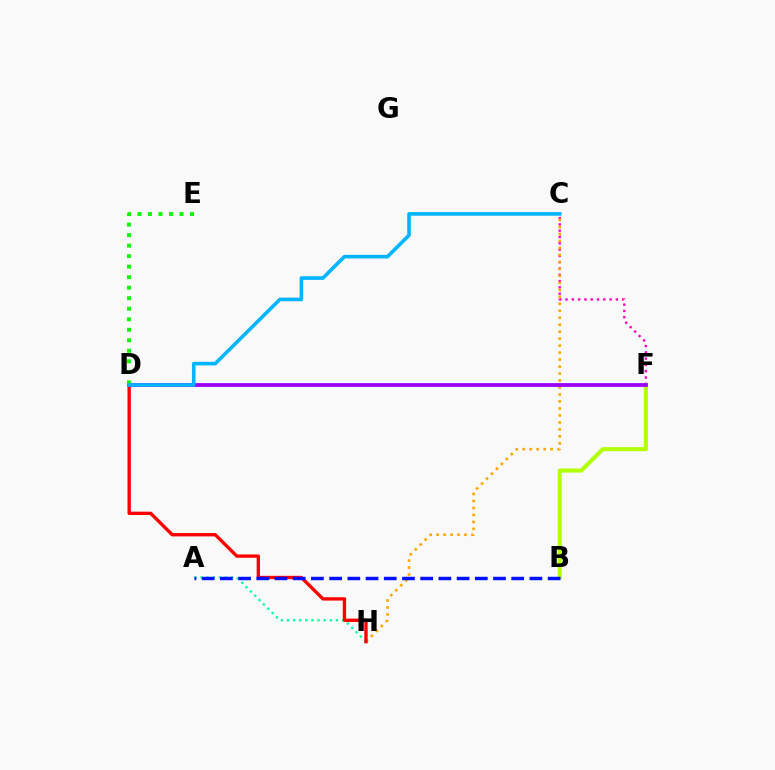{('C', 'F'): [{'color': '#ff00bd', 'line_style': 'dotted', 'thickness': 1.71}], ('B', 'F'): [{'color': '#b3ff00', 'line_style': 'solid', 'thickness': 2.92}], ('C', 'H'): [{'color': '#ffa500', 'line_style': 'dotted', 'thickness': 1.9}], ('A', 'H'): [{'color': '#00ff9d', 'line_style': 'dotted', 'thickness': 1.66}], ('D', 'H'): [{'color': '#ff0000', 'line_style': 'solid', 'thickness': 2.41}], ('D', 'F'): [{'color': '#9b00ff', 'line_style': 'solid', 'thickness': 2.71}], ('D', 'E'): [{'color': '#08ff00', 'line_style': 'dotted', 'thickness': 2.86}], ('A', 'B'): [{'color': '#0010ff', 'line_style': 'dashed', 'thickness': 2.47}], ('C', 'D'): [{'color': '#00b5ff', 'line_style': 'solid', 'thickness': 2.59}]}